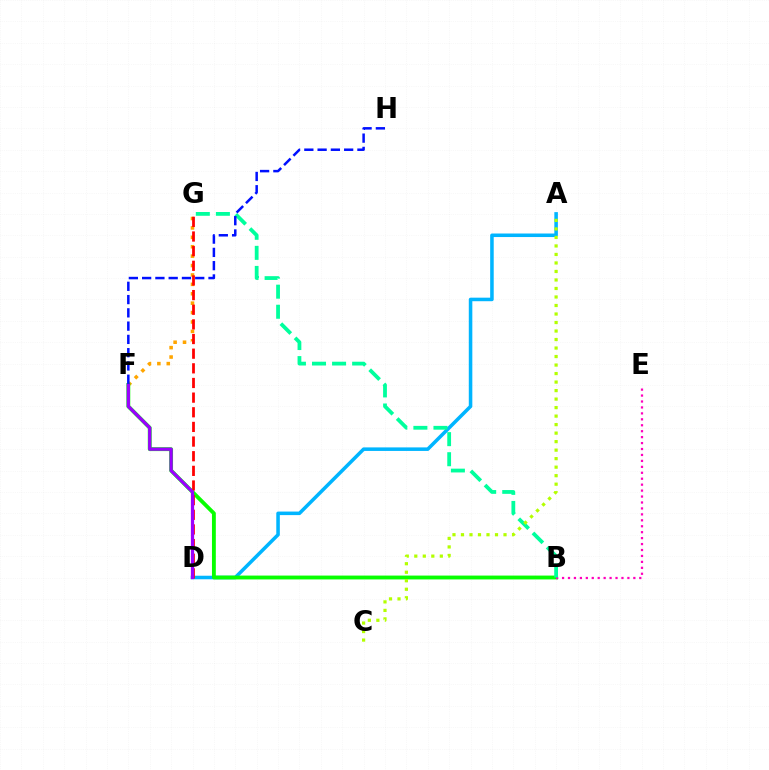{('A', 'D'): [{'color': '#00b5ff', 'line_style': 'solid', 'thickness': 2.55}], ('F', 'G'): [{'color': '#ffa500', 'line_style': 'dotted', 'thickness': 2.56}], ('B', 'F'): [{'color': '#08ff00', 'line_style': 'solid', 'thickness': 2.77}], ('B', 'E'): [{'color': '#ff00bd', 'line_style': 'dotted', 'thickness': 1.61}], ('D', 'G'): [{'color': '#ff0000', 'line_style': 'dashed', 'thickness': 1.99}], ('B', 'G'): [{'color': '#00ff9d', 'line_style': 'dashed', 'thickness': 2.73}], ('D', 'F'): [{'color': '#9b00ff', 'line_style': 'solid', 'thickness': 2.34}], ('A', 'C'): [{'color': '#b3ff00', 'line_style': 'dotted', 'thickness': 2.31}], ('F', 'H'): [{'color': '#0010ff', 'line_style': 'dashed', 'thickness': 1.8}]}